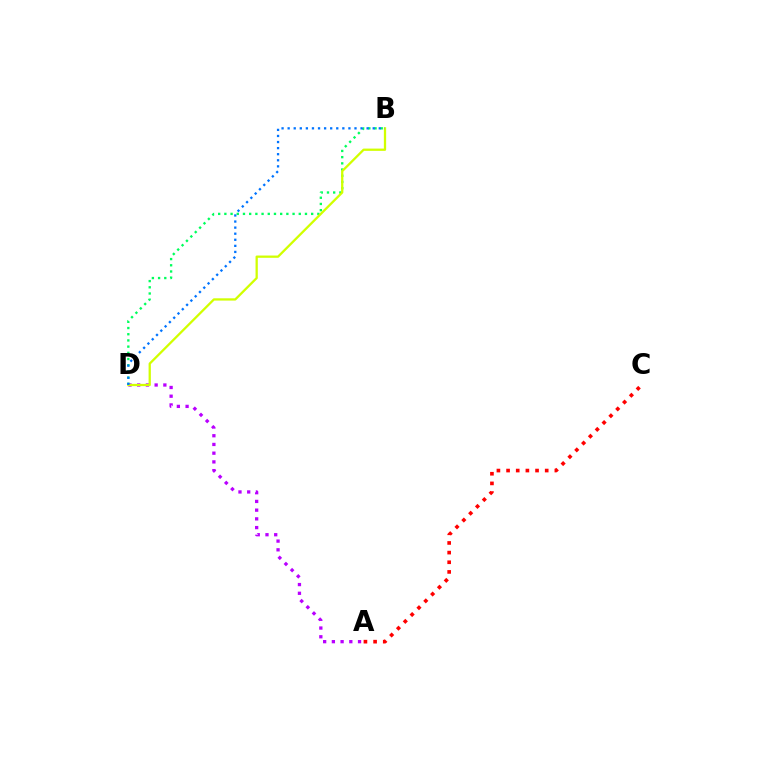{('B', 'D'): [{'color': '#00ff5c', 'line_style': 'dotted', 'thickness': 1.68}, {'color': '#d1ff00', 'line_style': 'solid', 'thickness': 1.64}, {'color': '#0074ff', 'line_style': 'dotted', 'thickness': 1.65}], ('A', 'D'): [{'color': '#b900ff', 'line_style': 'dotted', 'thickness': 2.37}], ('A', 'C'): [{'color': '#ff0000', 'line_style': 'dotted', 'thickness': 2.62}]}